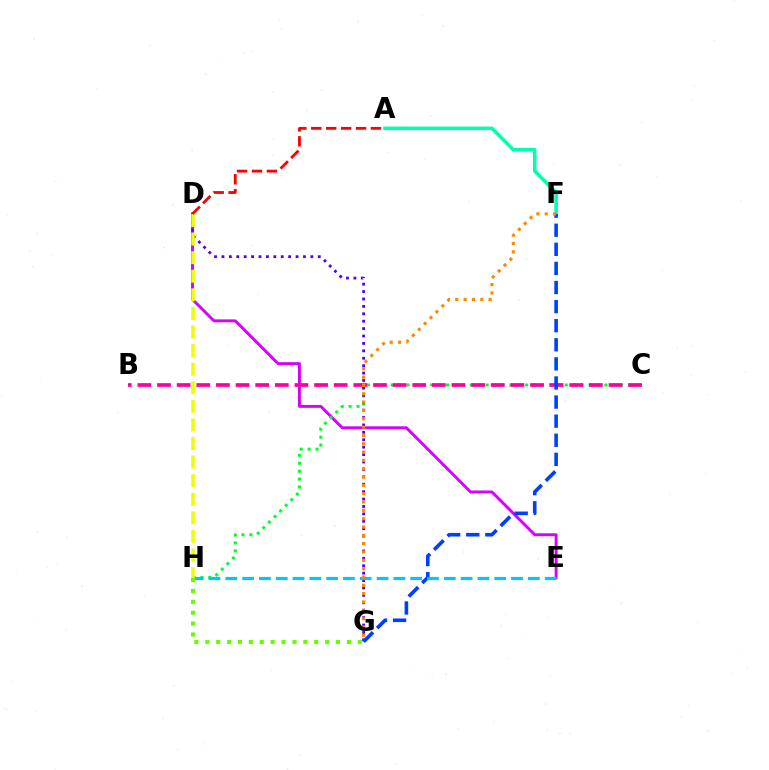{('D', 'E'): [{'color': '#d600ff', 'line_style': 'solid', 'thickness': 2.1}], ('C', 'H'): [{'color': '#00ff27', 'line_style': 'dotted', 'thickness': 2.15}], ('B', 'C'): [{'color': '#ff00a0', 'line_style': 'dashed', 'thickness': 2.67}], ('A', 'F'): [{'color': '#00ffaf', 'line_style': 'solid', 'thickness': 2.55}], ('D', 'G'): [{'color': '#4f00ff', 'line_style': 'dotted', 'thickness': 2.01}], ('F', 'G'): [{'color': '#003fff', 'line_style': 'dashed', 'thickness': 2.59}, {'color': '#ff8800', 'line_style': 'dotted', 'thickness': 2.26}], ('E', 'H'): [{'color': '#00c7ff', 'line_style': 'dashed', 'thickness': 2.28}], ('G', 'H'): [{'color': '#66ff00', 'line_style': 'dotted', 'thickness': 2.96}], ('D', 'H'): [{'color': '#eeff00', 'line_style': 'dashed', 'thickness': 2.52}], ('A', 'D'): [{'color': '#ff0000', 'line_style': 'dashed', 'thickness': 2.03}]}